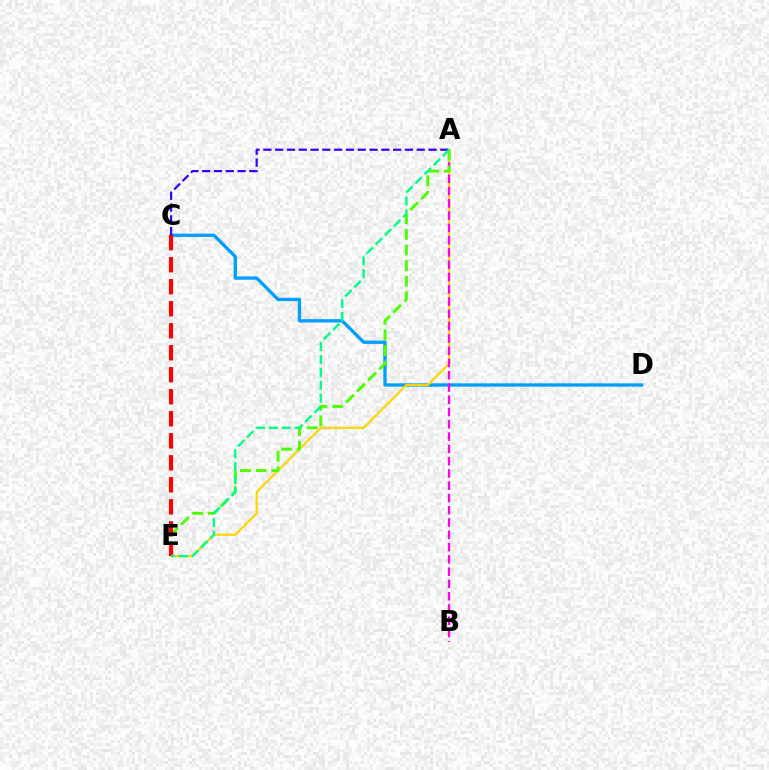{('C', 'D'): [{'color': '#009eff', 'line_style': 'solid', 'thickness': 2.4}], ('A', 'E'): [{'color': '#ffd500', 'line_style': 'solid', 'thickness': 1.58}, {'color': '#4fff00', 'line_style': 'dashed', 'thickness': 2.12}, {'color': '#00ff86', 'line_style': 'dashed', 'thickness': 1.75}], ('A', 'C'): [{'color': '#3700ff', 'line_style': 'dashed', 'thickness': 1.6}], ('A', 'B'): [{'color': '#ff00ed', 'line_style': 'dashed', 'thickness': 1.67}], ('C', 'E'): [{'color': '#ff0000', 'line_style': 'dashed', 'thickness': 2.99}]}